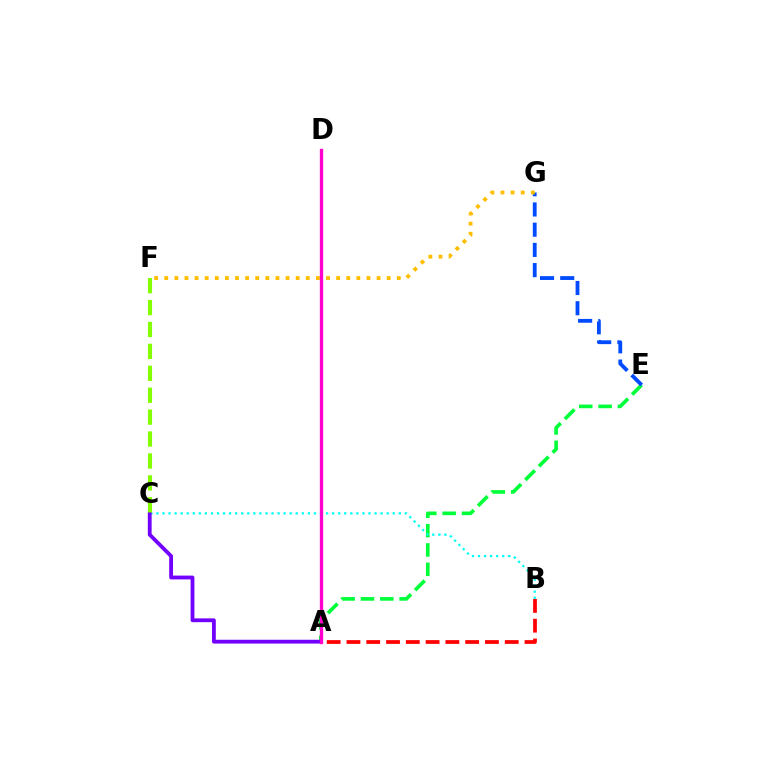{('A', 'E'): [{'color': '#00ff39', 'line_style': 'dashed', 'thickness': 2.63}], ('B', 'C'): [{'color': '#00fff6', 'line_style': 'dotted', 'thickness': 1.65}], ('E', 'G'): [{'color': '#004bff', 'line_style': 'dashed', 'thickness': 2.75}], ('A', 'C'): [{'color': '#7200ff', 'line_style': 'solid', 'thickness': 2.75}], ('C', 'F'): [{'color': '#84ff00', 'line_style': 'dashed', 'thickness': 2.98}], ('F', 'G'): [{'color': '#ffbd00', 'line_style': 'dotted', 'thickness': 2.75}], ('A', 'D'): [{'color': '#ff00cf', 'line_style': 'solid', 'thickness': 2.38}], ('A', 'B'): [{'color': '#ff0000', 'line_style': 'dashed', 'thickness': 2.69}]}